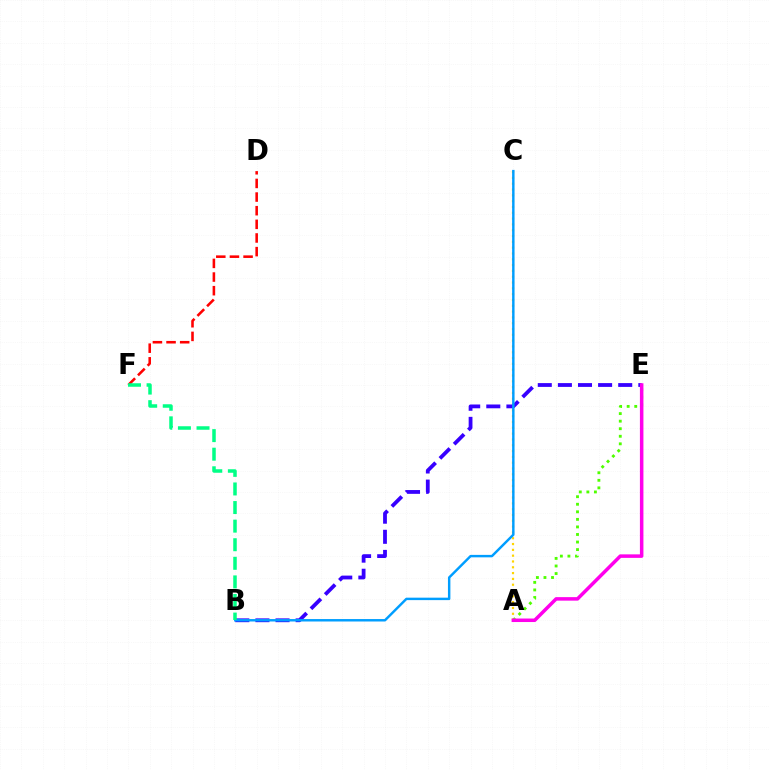{('A', 'C'): [{'color': '#ffd500', 'line_style': 'dotted', 'thickness': 1.58}], ('B', 'E'): [{'color': '#3700ff', 'line_style': 'dashed', 'thickness': 2.73}], ('A', 'E'): [{'color': '#4fff00', 'line_style': 'dotted', 'thickness': 2.05}, {'color': '#ff00ed', 'line_style': 'solid', 'thickness': 2.53}], ('B', 'C'): [{'color': '#009eff', 'line_style': 'solid', 'thickness': 1.76}], ('D', 'F'): [{'color': '#ff0000', 'line_style': 'dashed', 'thickness': 1.85}], ('B', 'F'): [{'color': '#00ff86', 'line_style': 'dashed', 'thickness': 2.53}]}